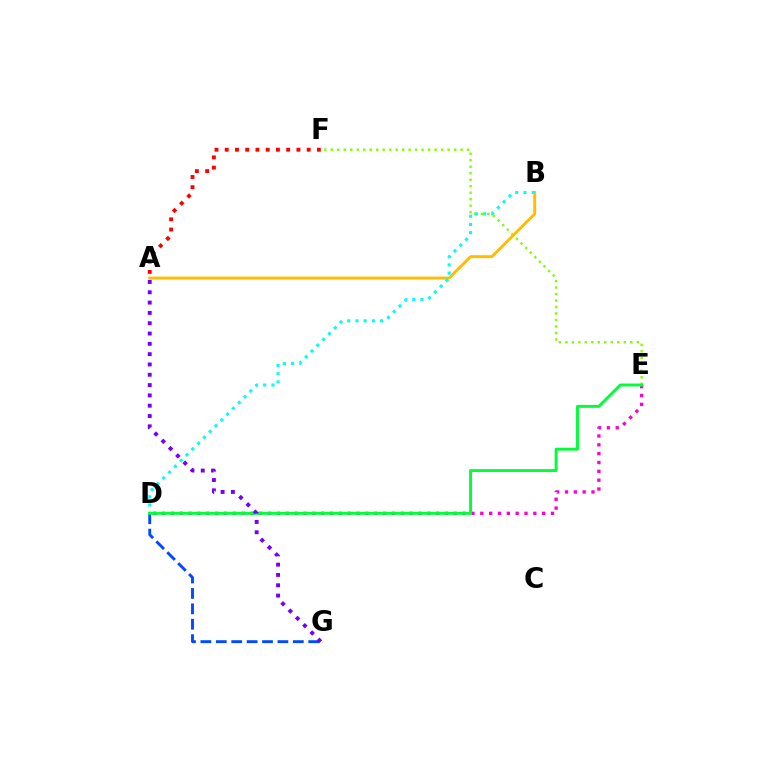{('D', 'E'): [{'color': '#ff00cf', 'line_style': 'dotted', 'thickness': 2.4}, {'color': '#00ff39', 'line_style': 'solid', 'thickness': 2.1}], ('E', 'F'): [{'color': '#84ff00', 'line_style': 'dotted', 'thickness': 1.76}], ('A', 'F'): [{'color': '#ff0000', 'line_style': 'dotted', 'thickness': 2.78}], ('A', 'B'): [{'color': '#ffbd00', 'line_style': 'solid', 'thickness': 2.1}], ('D', 'G'): [{'color': '#004bff', 'line_style': 'dashed', 'thickness': 2.09}], ('B', 'D'): [{'color': '#00fff6', 'line_style': 'dotted', 'thickness': 2.23}], ('A', 'G'): [{'color': '#7200ff', 'line_style': 'dotted', 'thickness': 2.8}]}